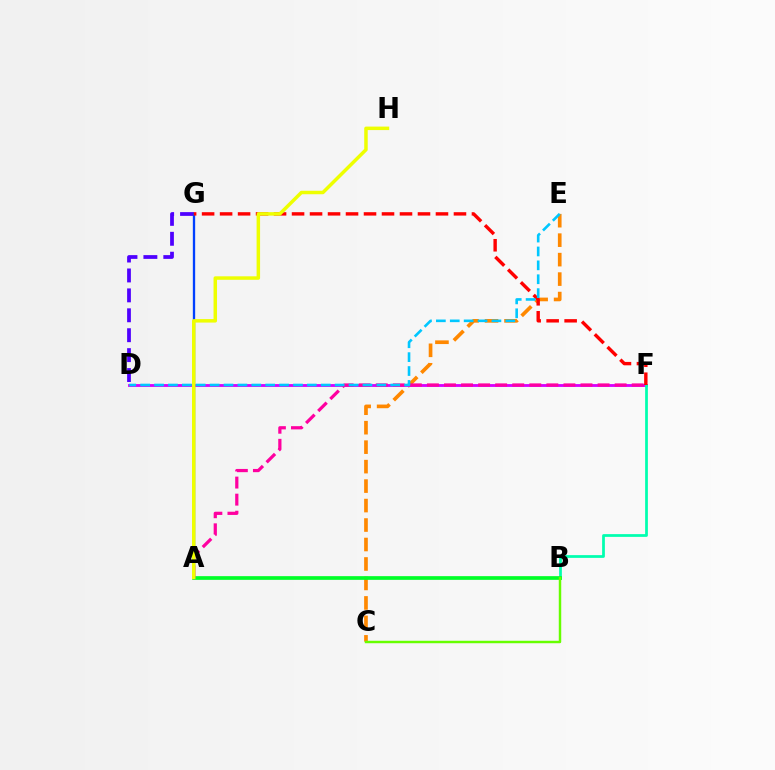{('C', 'E'): [{'color': '#ff8800', 'line_style': 'dashed', 'thickness': 2.65}], ('D', 'F'): [{'color': '#d600ff', 'line_style': 'solid', 'thickness': 2.04}], ('B', 'F'): [{'color': '#00ffaf', 'line_style': 'solid', 'thickness': 1.97}], ('A', 'B'): [{'color': '#00ff27', 'line_style': 'solid', 'thickness': 2.66}], ('D', 'G'): [{'color': '#4f00ff', 'line_style': 'dashed', 'thickness': 2.71}], ('A', 'G'): [{'color': '#003fff', 'line_style': 'solid', 'thickness': 1.68}], ('F', 'G'): [{'color': '#ff0000', 'line_style': 'dashed', 'thickness': 2.44}], ('B', 'C'): [{'color': '#66ff00', 'line_style': 'solid', 'thickness': 1.77}], ('A', 'F'): [{'color': '#ff00a0', 'line_style': 'dashed', 'thickness': 2.32}], ('A', 'H'): [{'color': '#eeff00', 'line_style': 'solid', 'thickness': 2.51}], ('D', 'E'): [{'color': '#00c7ff', 'line_style': 'dashed', 'thickness': 1.89}]}